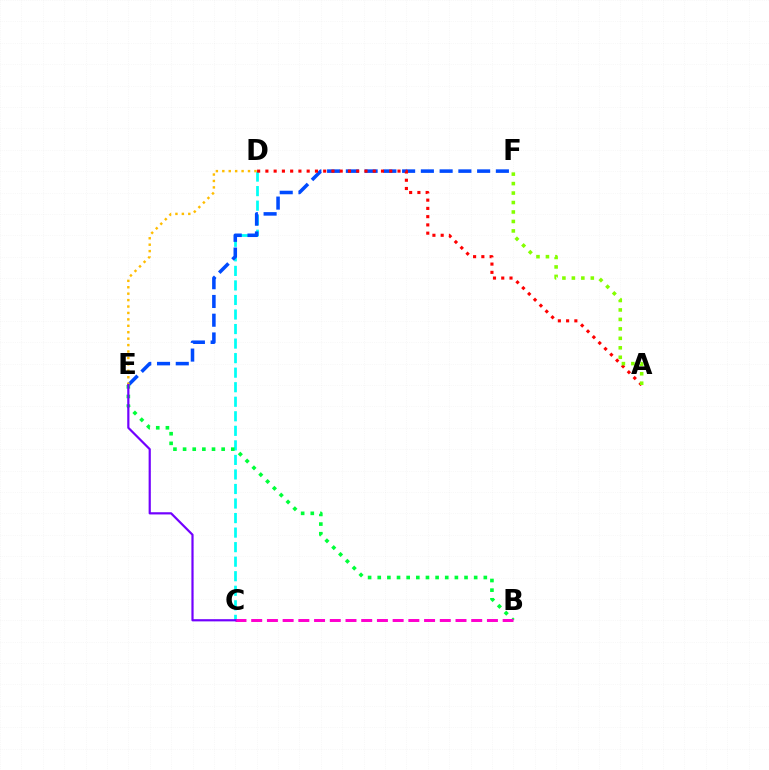{('C', 'D'): [{'color': '#00fff6', 'line_style': 'dashed', 'thickness': 1.98}], ('E', 'F'): [{'color': '#004bff', 'line_style': 'dashed', 'thickness': 2.55}], ('B', 'E'): [{'color': '#00ff39', 'line_style': 'dotted', 'thickness': 2.62}], ('A', 'D'): [{'color': '#ff0000', 'line_style': 'dotted', 'thickness': 2.24}], ('D', 'E'): [{'color': '#ffbd00', 'line_style': 'dotted', 'thickness': 1.75}], ('B', 'C'): [{'color': '#ff00cf', 'line_style': 'dashed', 'thickness': 2.13}], ('C', 'E'): [{'color': '#7200ff', 'line_style': 'solid', 'thickness': 1.58}], ('A', 'F'): [{'color': '#84ff00', 'line_style': 'dotted', 'thickness': 2.57}]}